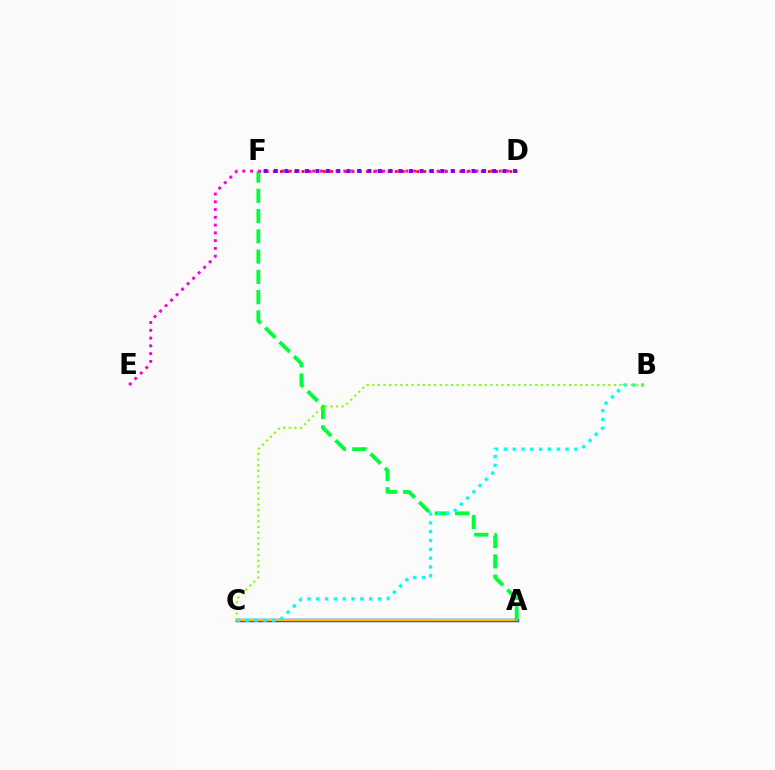{('A', 'C'): [{'color': '#004bff', 'line_style': 'solid', 'thickness': 2.5}, {'color': '#ffbd00', 'line_style': 'solid', 'thickness': 1.62}], ('D', 'F'): [{'color': '#ff0000', 'line_style': 'dotted', 'thickness': 1.95}, {'color': '#7200ff', 'line_style': 'dotted', 'thickness': 2.83}], ('A', 'F'): [{'color': '#00ff39', 'line_style': 'dashed', 'thickness': 2.75}], ('D', 'E'): [{'color': '#ff00cf', 'line_style': 'dotted', 'thickness': 2.11}], ('B', 'C'): [{'color': '#00fff6', 'line_style': 'dotted', 'thickness': 2.39}, {'color': '#84ff00', 'line_style': 'dotted', 'thickness': 1.53}]}